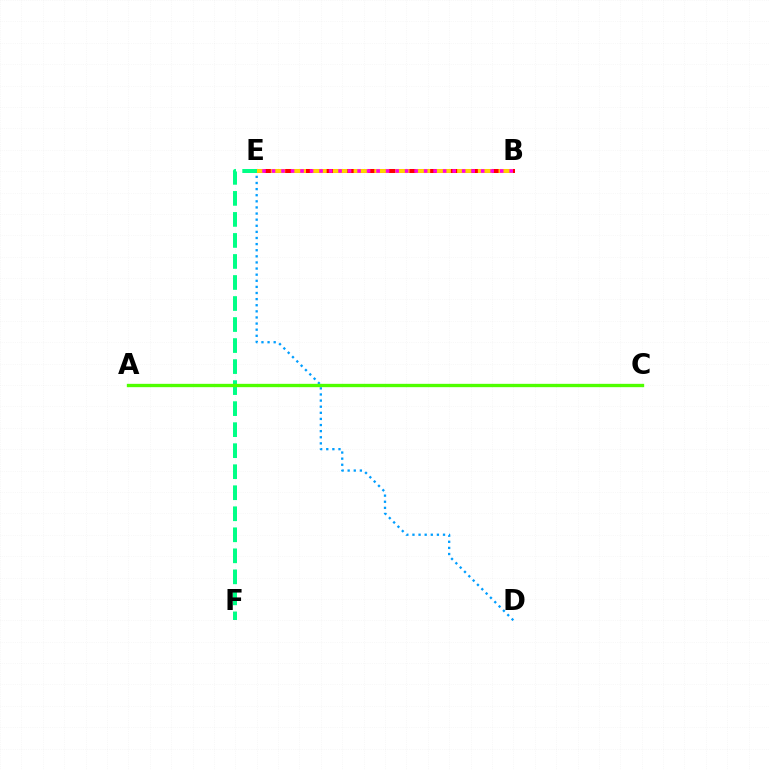{('A', 'C'): [{'color': '#3700ff', 'line_style': 'solid', 'thickness': 1.93}, {'color': '#4fff00', 'line_style': 'solid', 'thickness': 2.4}], ('D', 'E'): [{'color': '#009eff', 'line_style': 'dotted', 'thickness': 1.66}], ('B', 'E'): [{'color': '#ff0000', 'line_style': 'solid', 'thickness': 2.89}, {'color': '#ffd500', 'line_style': 'dashed', 'thickness': 2.81}, {'color': '#ff00ed', 'line_style': 'dotted', 'thickness': 2.58}], ('E', 'F'): [{'color': '#00ff86', 'line_style': 'dashed', 'thickness': 2.86}]}